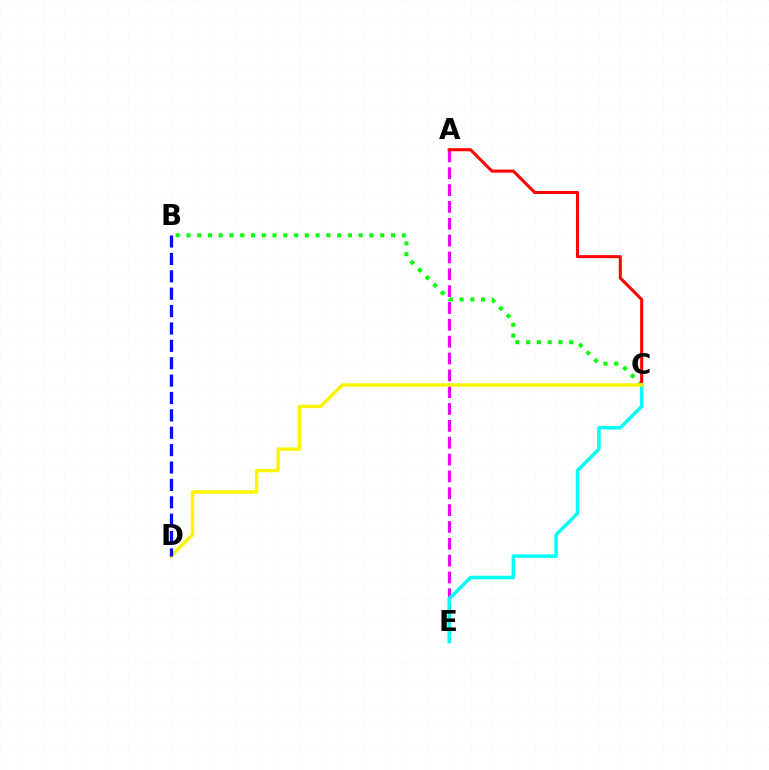{('B', 'C'): [{'color': '#08ff00', 'line_style': 'dotted', 'thickness': 2.92}], ('A', 'E'): [{'color': '#ee00ff', 'line_style': 'dashed', 'thickness': 2.29}], ('A', 'C'): [{'color': '#ff0000', 'line_style': 'solid', 'thickness': 2.19}], ('C', 'E'): [{'color': '#00fff6', 'line_style': 'solid', 'thickness': 2.49}], ('C', 'D'): [{'color': '#fcf500', 'line_style': 'solid', 'thickness': 2.47}], ('B', 'D'): [{'color': '#0010ff', 'line_style': 'dashed', 'thickness': 2.36}]}